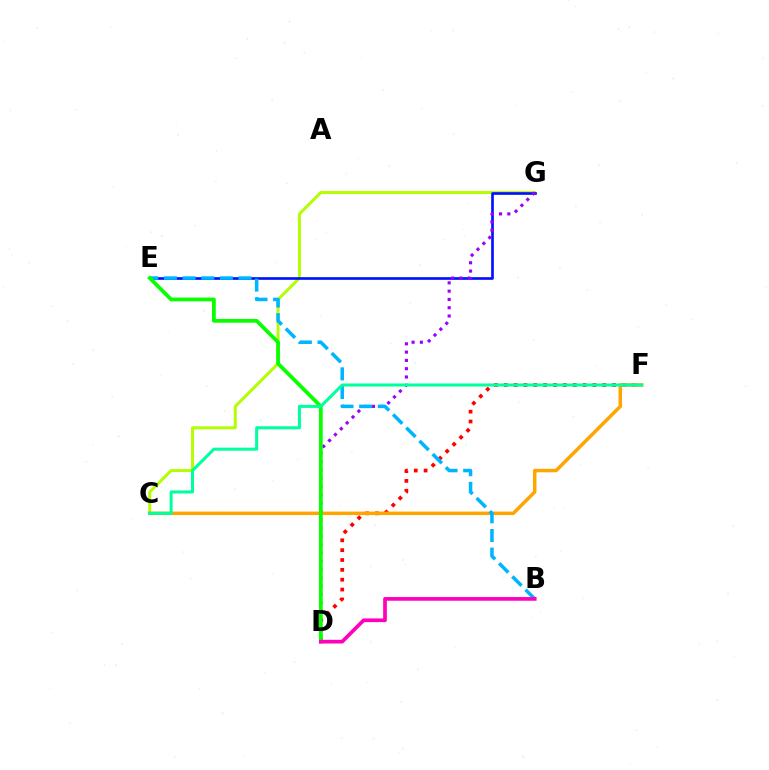{('C', 'G'): [{'color': '#b3ff00', 'line_style': 'solid', 'thickness': 2.14}], ('D', 'F'): [{'color': '#ff0000', 'line_style': 'dotted', 'thickness': 2.68}], ('E', 'G'): [{'color': '#0010ff', 'line_style': 'solid', 'thickness': 1.91}], ('C', 'F'): [{'color': '#ffa500', 'line_style': 'solid', 'thickness': 2.5}, {'color': '#00ff9d', 'line_style': 'solid', 'thickness': 2.19}], ('D', 'G'): [{'color': '#9b00ff', 'line_style': 'dotted', 'thickness': 2.25}], ('B', 'E'): [{'color': '#00b5ff', 'line_style': 'dashed', 'thickness': 2.53}], ('D', 'E'): [{'color': '#08ff00', 'line_style': 'solid', 'thickness': 2.71}], ('B', 'D'): [{'color': '#ff00bd', 'line_style': 'solid', 'thickness': 2.67}]}